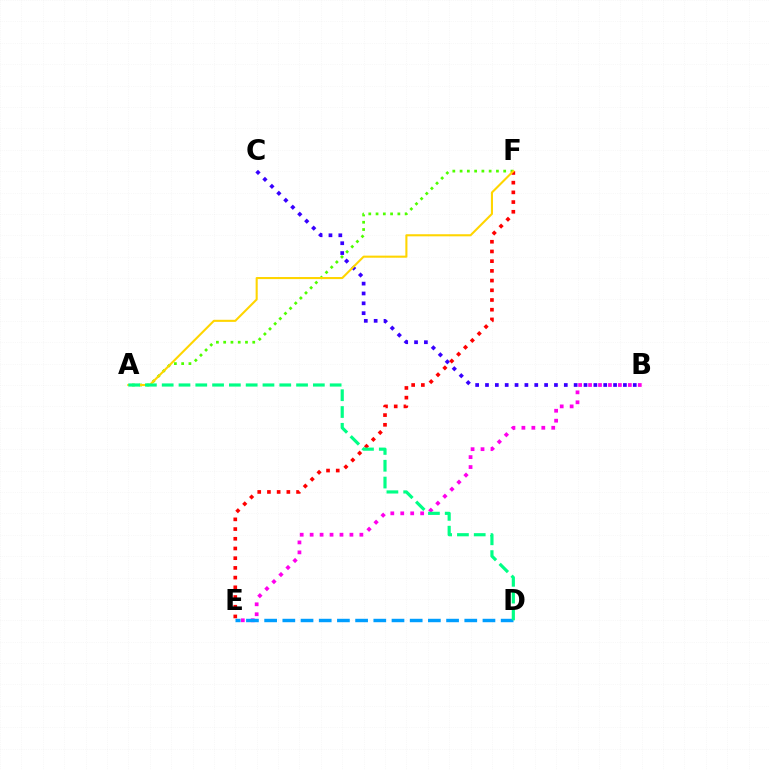{('B', 'E'): [{'color': '#ff00ed', 'line_style': 'dotted', 'thickness': 2.7}], ('A', 'F'): [{'color': '#4fff00', 'line_style': 'dotted', 'thickness': 1.97}, {'color': '#ffd500', 'line_style': 'solid', 'thickness': 1.51}], ('D', 'E'): [{'color': '#009eff', 'line_style': 'dashed', 'thickness': 2.47}], ('B', 'C'): [{'color': '#3700ff', 'line_style': 'dotted', 'thickness': 2.68}], ('E', 'F'): [{'color': '#ff0000', 'line_style': 'dotted', 'thickness': 2.64}], ('A', 'D'): [{'color': '#00ff86', 'line_style': 'dashed', 'thickness': 2.28}]}